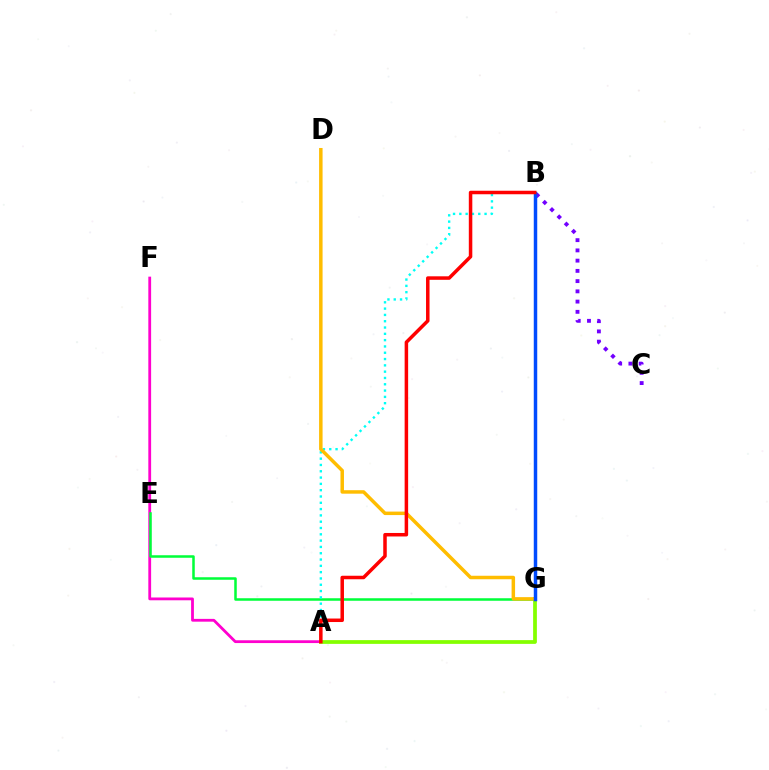{('A', 'F'): [{'color': '#ff00cf', 'line_style': 'solid', 'thickness': 2.01}], ('A', 'G'): [{'color': '#84ff00', 'line_style': 'solid', 'thickness': 2.7}], ('E', 'G'): [{'color': '#00ff39', 'line_style': 'solid', 'thickness': 1.81}], ('B', 'C'): [{'color': '#7200ff', 'line_style': 'dotted', 'thickness': 2.78}], ('A', 'B'): [{'color': '#00fff6', 'line_style': 'dotted', 'thickness': 1.71}, {'color': '#ff0000', 'line_style': 'solid', 'thickness': 2.52}], ('D', 'G'): [{'color': '#ffbd00', 'line_style': 'solid', 'thickness': 2.51}], ('B', 'G'): [{'color': '#004bff', 'line_style': 'solid', 'thickness': 2.49}]}